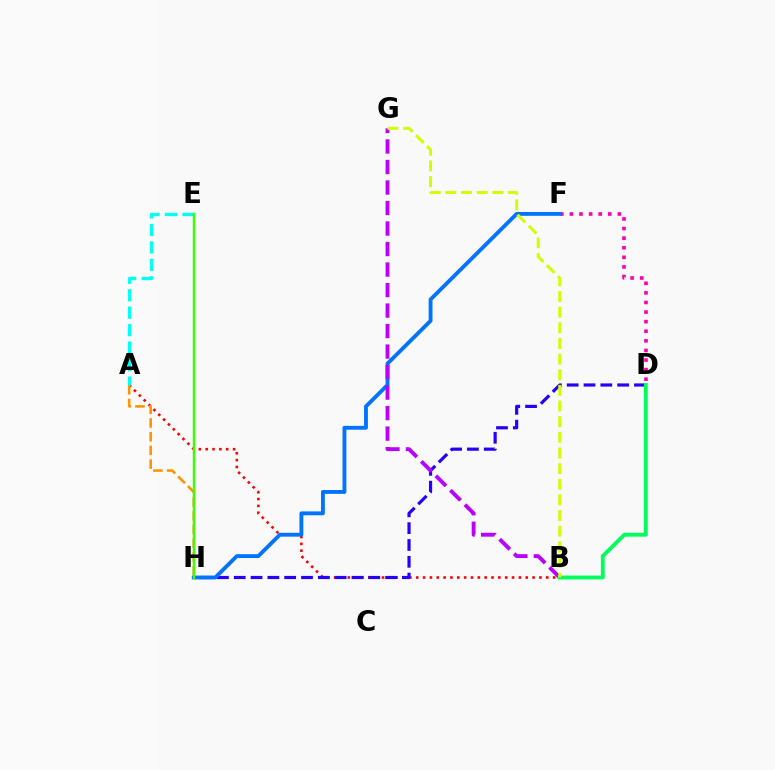{('A', 'B'): [{'color': '#ff0000', 'line_style': 'dotted', 'thickness': 1.86}], ('D', 'H'): [{'color': '#2500ff', 'line_style': 'dashed', 'thickness': 2.28}], ('A', 'H'): [{'color': '#ff9400', 'line_style': 'dashed', 'thickness': 1.86}], ('D', 'F'): [{'color': '#ff00ac', 'line_style': 'dotted', 'thickness': 2.61}], ('F', 'H'): [{'color': '#0074ff', 'line_style': 'solid', 'thickness': 2.77}], ('B', 'G'): [{'color': '#b900ff', 'line_style': 'dashed', 'thickness': 2.79}, {'color': '#d1ff00', 'line_style': 'dashed', 'thickness': 2.13}], ('A', 'E'): [{'color': '#00fff6', 'line_style': 'dashed', 'thickness': 2.37}], ('B', 'D'): [{'color': '#00ff5c', 'line_style': 'solid', 'thickness': 2.77}], ('E', 'H'): [{'color': '#3dff00', 'line_style': 'solid', 'thickness': 1.76}]}